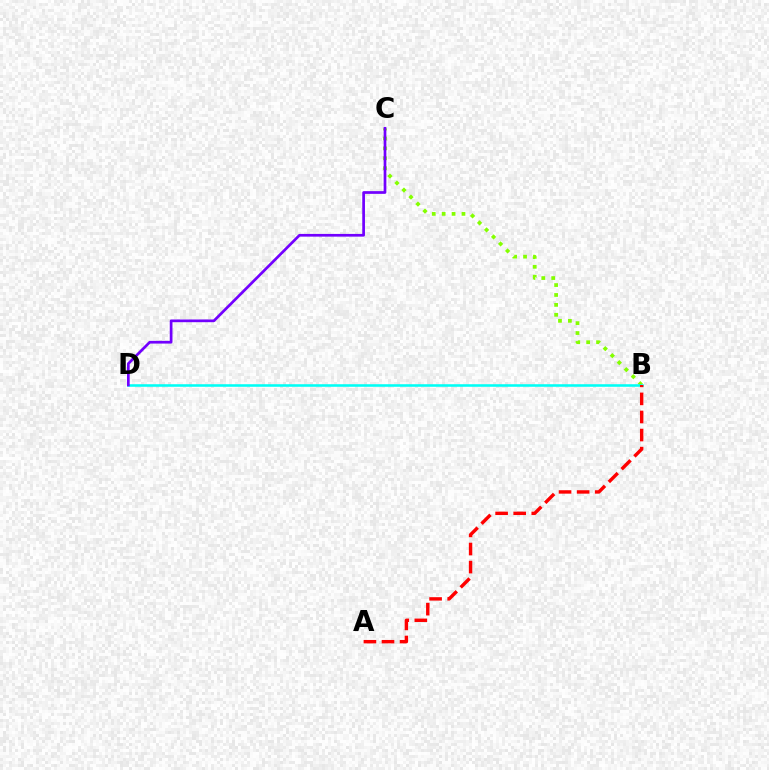{('B', 'C'): [{'color': '#84ff00', 'line_style': 'dotted', 'thickness': 2.69}], ('B', 'D'): [{'color': '#00fff6', 'line_style': 'solid', 'thickness': 1.85}], ('A', 'B'): [{'color': '#ff0000', 'line_style': 'dashed', 'thickness': 2.46}], ('C', 'D'): [{'color': '#7200ff', 'line_style': 'solid', 'thickness': 1.95}]}